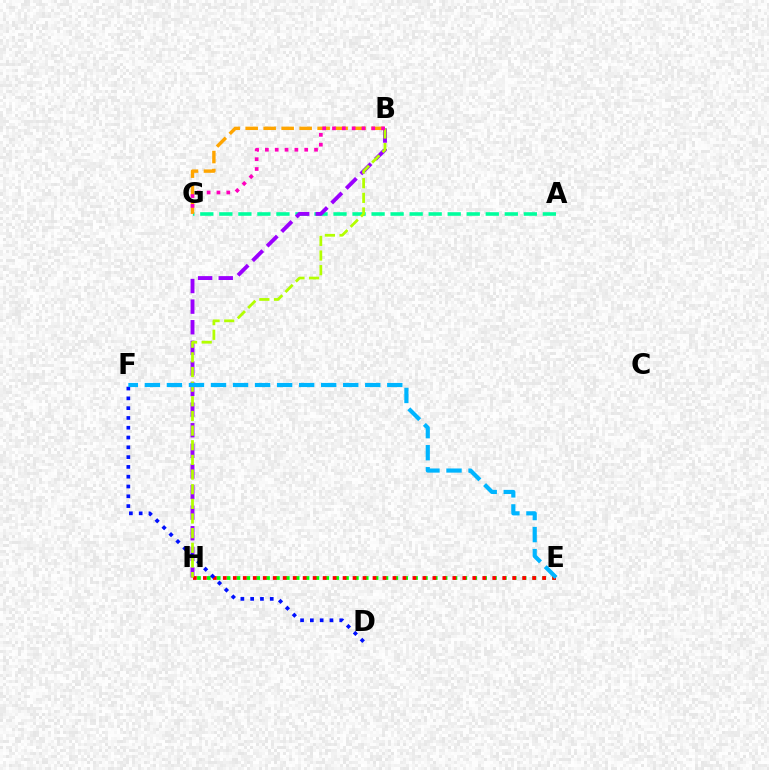{('A', 'G'): [{'color': '#00ff9d', 'line_style': 'dashed', 'thickness': 2.59}], ('B', 'H'): [{'color': '#9b00ff', 'line_style': 'dashed', 'thickness': 2.8}, {'color': '#b3ff00', 'line_style': 'dashed', 'thickness': 1.99}], ('B', 'G'): [{'color': '#ffa500', 'line_style': 'dashed', 'thickness': 2.44}, {'color': '#ff00bd', 'line_style': 'dotted', 'thickness': 2.67}], ('E', 'H'): [{'color': '#08ff00', 'line_style': 'dotted', 'thickness': 2.68}, {'color': '#ff0000', 'line_style': 'dotted', 'thickness': 2.71}], ('D', 'F'): [{'color': '#0010ff', 'line_style': 'dotted', 'thickness': 2.66}], ('E', 'F'): [{'color': '#00b5ff', 'line_style': 'dashed', 'thickness': 2.99}]}